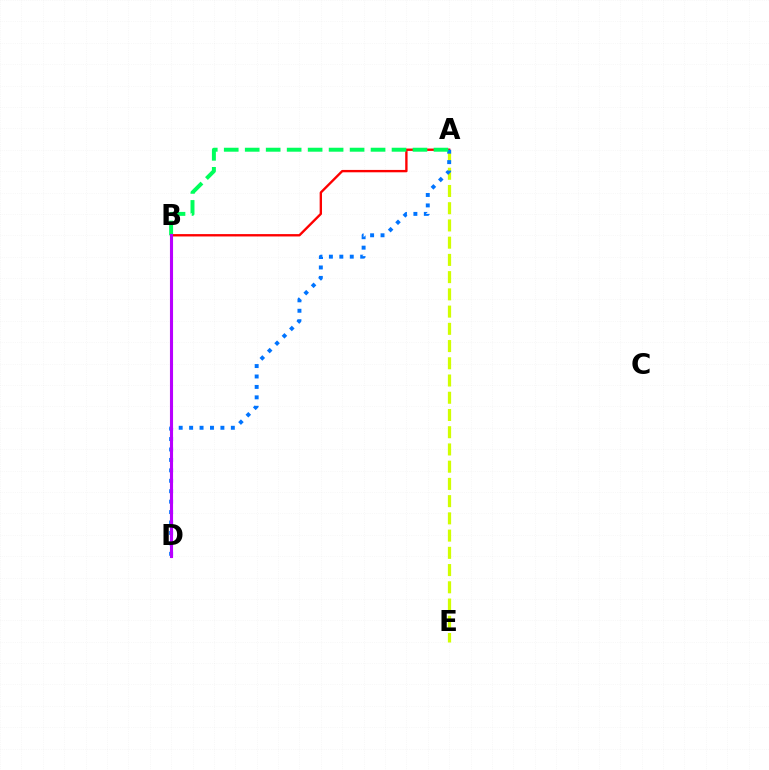{('A', 'E'): [{'color': '#d1ff00', 'line_style': 'dashed', 'thickness': 2.34}], ('A', 'B'): [{'color': '#ff0000', 'line_style': 'solid', 'thickness': 1.7}, {'color': '#00ff5c', 'line_style': 'dashed', 'thickness': 2.85}], ('A', 'D'): [{'color': '#0074ff', 'line_style': 'dotted', 'thickness': 2.83}], ('B', 'D'): [{'color': '#b900ff', 'line_style': 'solid', 'thickness': 2.23}]}